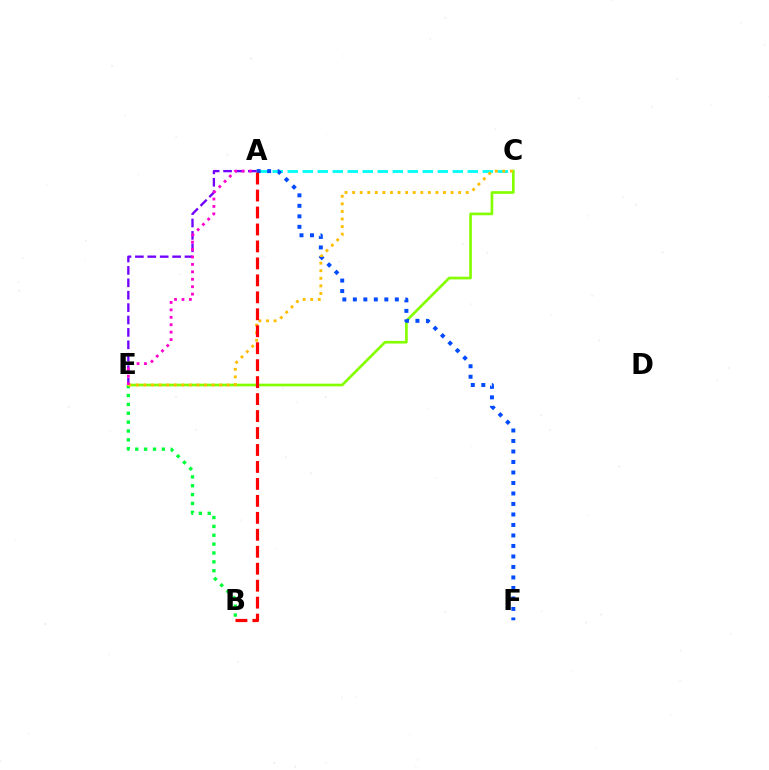{('B', 'E'): [{'color': '#00ff39', 'line_style': 'dotted', 'thickness': 2.41}], ('A', 'C'): [{'color': '#00fff6', 'line_style': 'dashed', 'thickness': 2.04}], ('A', 'E'): [{'color': '#7200ff', 'line_style': 'dashed', 'thickness': 1.68}, {'color': '#ff00cf', 'line_style': 'dotted', 'thickness': 2.02}], ('C', 'E'): [{'color': '#84ff00', 'line_style': 'solid', 'thickness': 1.92}, {'color': '#ffbd00', 'line_style': 'dotted', 'thickness': 2.06}], ('A', 'F'): [{'color': '#004bff', 'line_style': 'dotted', 'thickness': 2.85}], ('A', 'B'): [{'color': '#ff0000', 'line_style': 'dashed', 'thickness': 2.3}]}